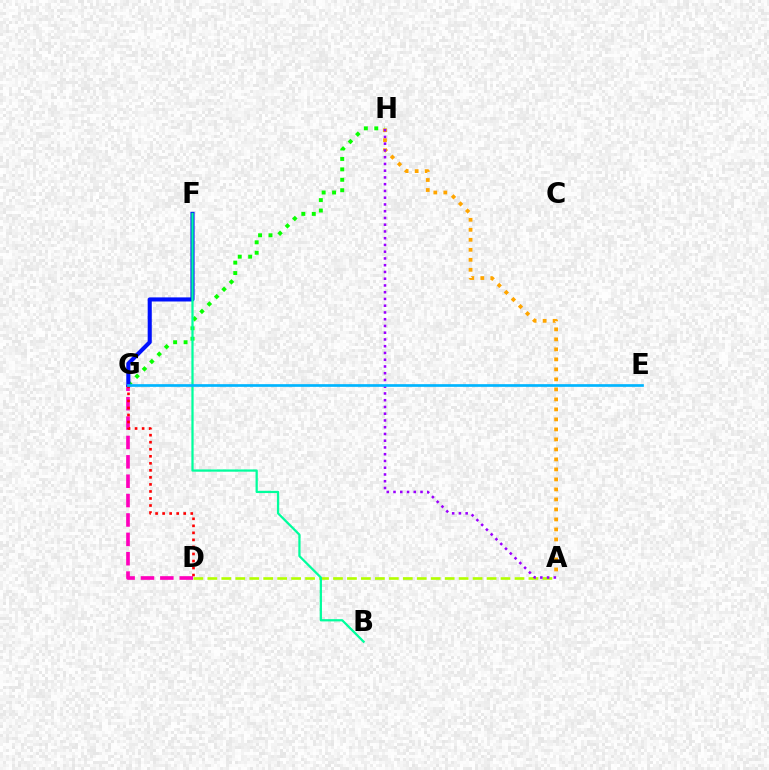{('A', 'D'): [{'color': '#b3ff00', 'line_style': 'dashed', 'thickness': 1.9}], ('G', 'H'): [{'color': '#08ff00', 'line_style': 'dotted', 'thickness': 2.83}], ('A', 'H'): [{'color': '#ffa500', 'line_style': 'dotted', 'thickness': 2.72}, {'color': '#9b00ff', 'line_style': 'dotted', 'thickness': 1.83}], ('D', 'G'): [{'color': '#ff00bd', 'line_style': 'dashed', 'thickness': 2.63}, {'color': '#ff0000', 'line_style': 'dotted', 'thickness': 1.91}], ('F', 'G'): [{'color': '#0010ff', 'line_style': 'solid', 'thickness': 2.95}], ('B', 'F'): [{'color': '#00ff9d', 'line_style': 'solid', 'thickness': 1.62}], ('E', 'G'): [{'color': '#00b5ff', 'line_style': 'solid', 'thickness': 1.94}]}